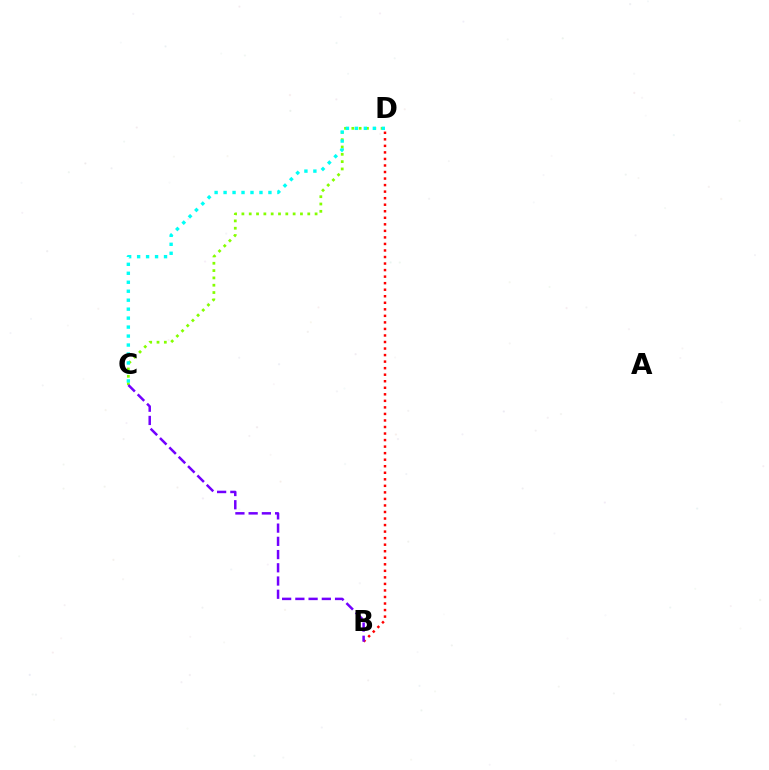{('C', 'D'): [{'color': '#84ff00', 'line_style': 'dotted', 'thickness': 1.99}, {'color': '#00fff6', 'line_style': 'dotted', 'thickness': 2.44}], ('B', 'D'): [{'color': '#ff0000', 'line_style': 'dotted', 'thickness': 1.78}], ('B', 'C'): [{'color': '#7200ff', 'line_style': 'dashed', 'thickness': 1.8}]}